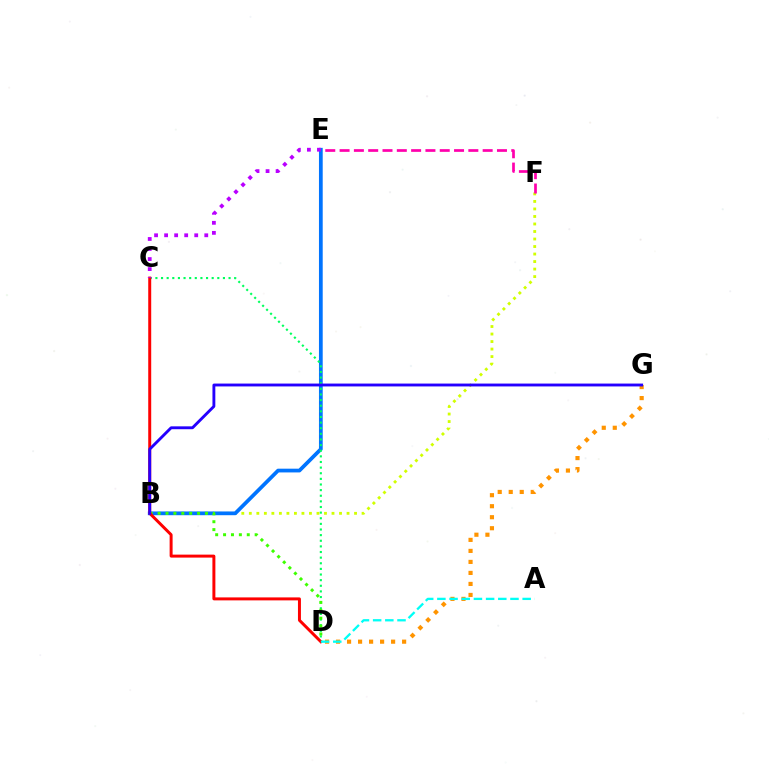{('B', 'F'): [{'color': '#d1ff00', 'line_style': 'dotted', 'thickness': 2.04}], ('B', 'E'): [{'color': '#0074ff', 'line_style': 'solid', 'thickness': 2.7}], ('C', 'D'): [{'color': '#00ff5c', 'line_style': 'dotted', 'thickness': 1.53}, {'color': '#ff0000', 'line_style': 'solid', 'thickness': 2.14}], ('D', 'G'): [{'color': '#ff9400', 'line_style': 'dotted', 'thickness': 2.99}], ('B', 'D'): [{'color': '#3dff00', 'line_style': 'dotted', 'thickness': 2.15}], ('B', 'G'): [{'color': '#2500ff', 'line_style': 'solid', 'thickness': 2.07}], ('A', 'D'): [{'color': '#00fff6', 'line_style': 'dashed', 'thickness': 1.66}], ('C', 'E'): [{'color': '#b900ff', 'line_style': 'dotted', 'thickness': 2.73}], ('E', 'F'): [{'color': '#ff00ac', 'line_style': 'dashed', 'thickness': 1.94}]}